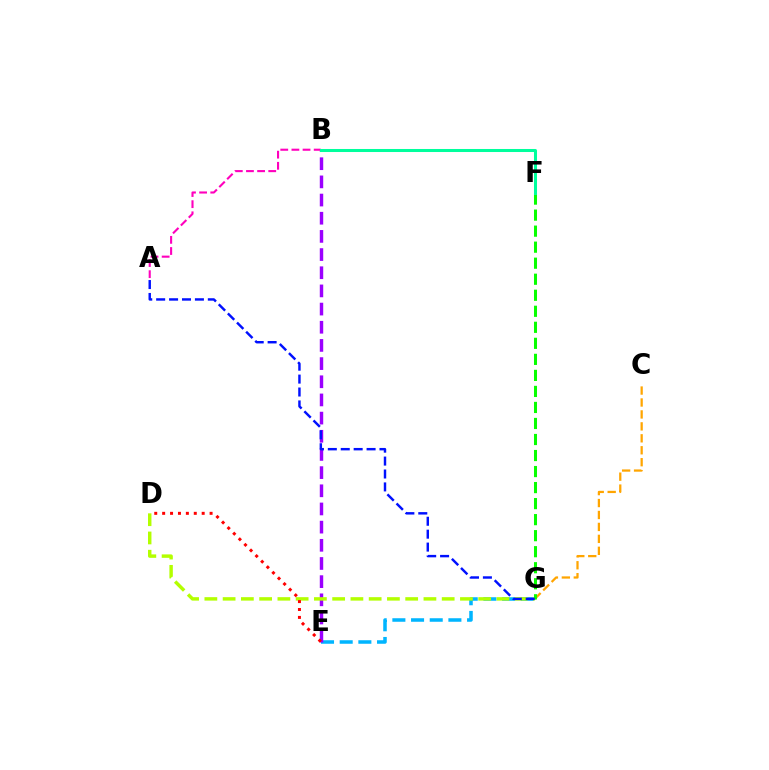{('E', 'G'): [{'color': '#00b5ff', 'line_style': 'dashed', 'thickness': 2.54}], ('B', 'E'): [{'color': '#9b00ff', 'line_style': 'dashed', 'thickness': 2.47}], ('C', 'G'): [{'color': '#ffa500', 'line_style': 'dashed', 'thickness': 1.62}], ('D', 'G'): [{'color': '#b3ff00', 'line_style': 'dashed', 'thickness': 2.48}], ('A', 'B'): [{'color': '#ff00bd', 'line_style': 'dashed', 'thickness': 1.51}], ('F', 'G'): [{'color': '#08ff00', 'line_style': 'dashed', 'thickness': 2.18}], ('D', 'E'): [{'color': '#ff0000', 'line_style': 'dotted', 'thickness': 2.15}], ('B', 'F'): [{'color': '#00ff9d', 'line_style': 'solid', 'thickness': 2.18}], ('A', 'G'): [{'color': '#0010ff', 'line_style': 'dashed', 'thickness': 1.75}]}